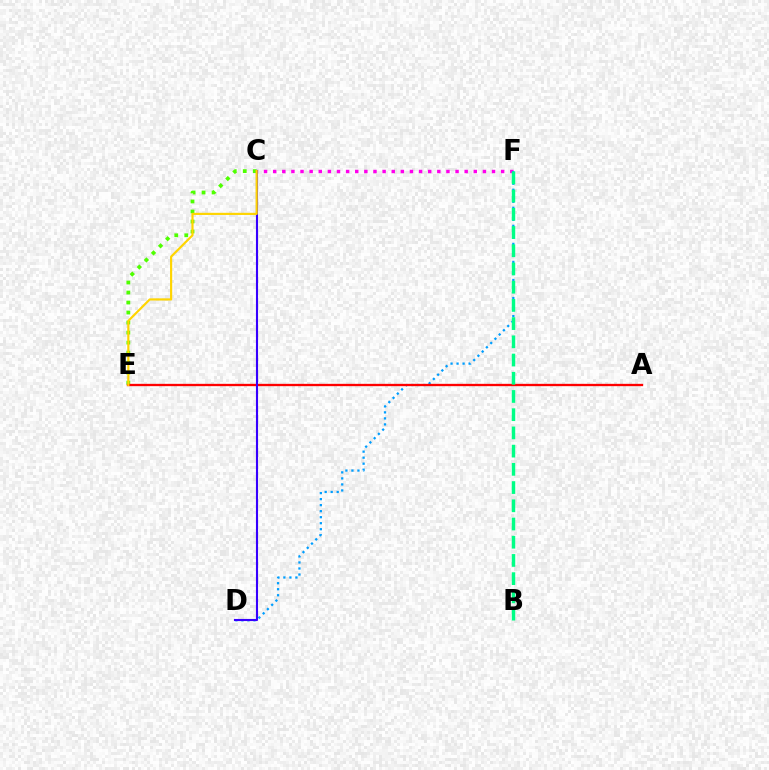{('C', 'F'): [{'color': '#ff00ed', 'line_style': 'dotted', 'thickness': 2.48}], ('C', 'E'): [{'color': '#4fff00', 'line_style': 'dotted', 'thickness': 2.72}, {'color': '#ffd500', 'line_style': 'solid', 'thickness': 1.56}], ('D', 'F'): [{'color': '#009eff', 'line_style': 'dotted', 'thickness': 1.63}], ('A', 'E'): [{'color': '#ff0000', 'line_style': 'solid', 'thickness': 1.67}], ('C', 'D'): [{'color': '#3700ff', 'line_style': 'solid', 'thickness': 1.52}], ('B', 'F'): [{'color': '#00ff86', 'line_style': 'dashed', 'thickness': 2.47}]}